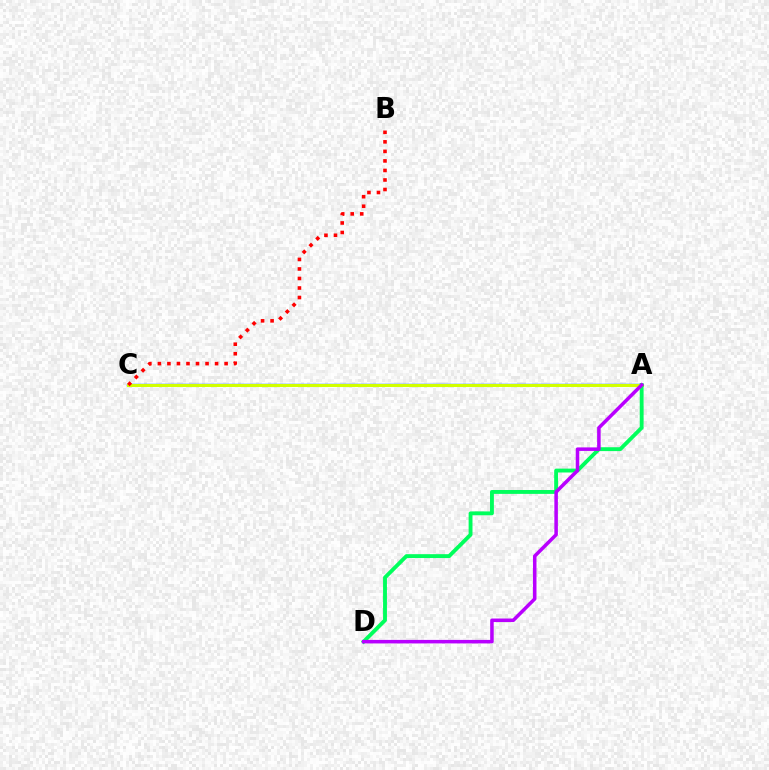{('A', 'C'): [{'color': '#0074ff', 'line_style': 'solid', 'thickness': 1.73}, {'color': '#d1ff00', 'line_style': 'solid', 'thickness': 2.18}], ('A', 'D'): [{'color': '#00ff5c', 'line_style': 'solid', 'thickness': 2.78}, {'color': '#b900ff', 'line_style': 'solid', 'thickness': 2.53}], ('B', 'C'): [{'color': '#ff0000', 'line_style': 'dotted', 'thickness': 2.59}]}